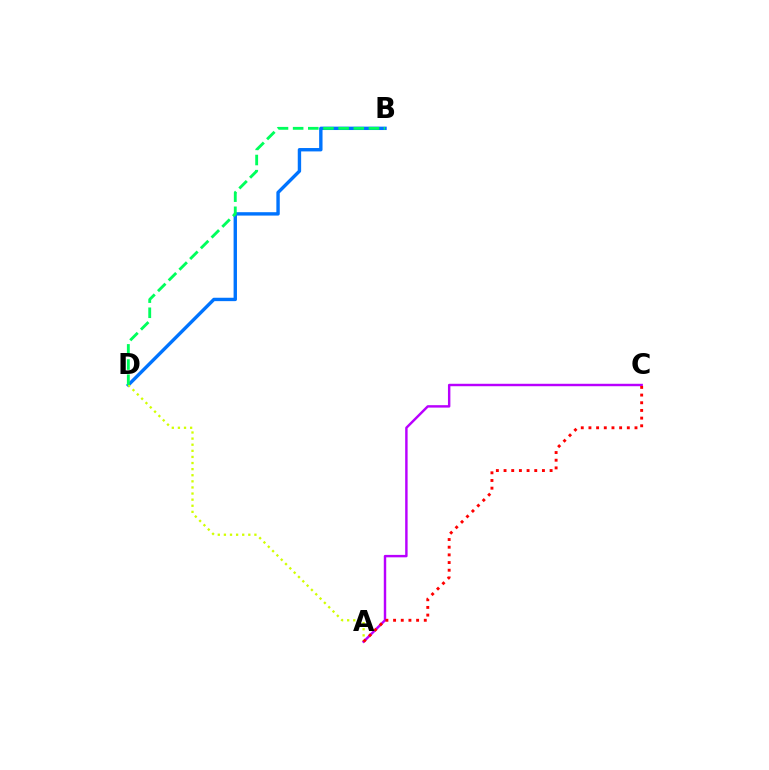{('B', 'D'): [{'color': '#0074ff', 'line_style': 'solid', 'thickness': 2.44}, {'color': '#00ff5c', 'line_style': 'dashed', 'thickness': 2.06}], ('A', 'D'): [{'color': '#d1ff00', 'line_style': 'dotted', 'thickness': 1.66}], ('A', 'C'): [{'color': '#b900ff', 'line_style': 'solid', 'thickness': 1.75}, {'color': '#ff0000', 'line_style': 'dotted', 'thickness': 2.09}]}